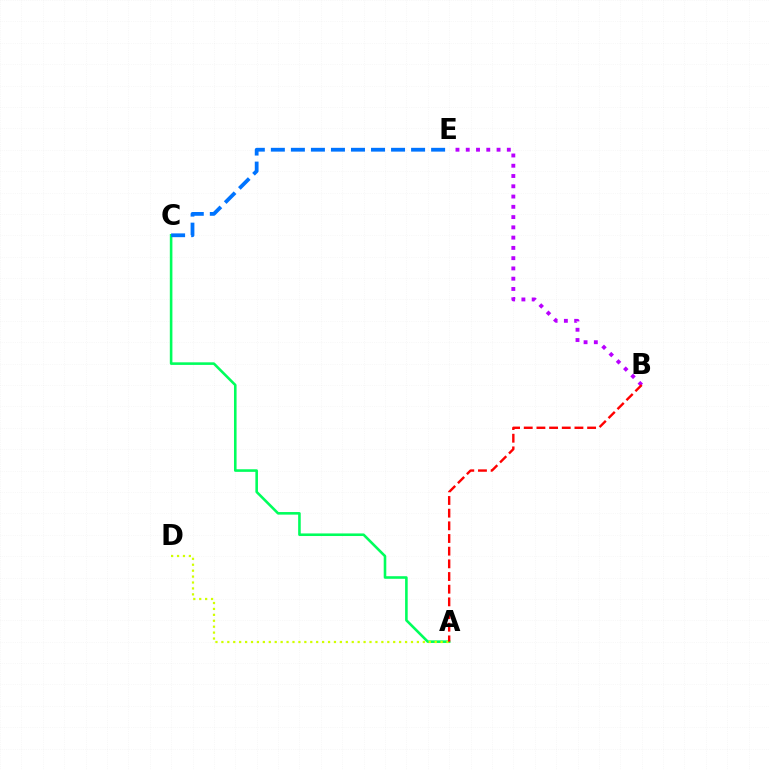{('B', 'E'): [{'color': '#b900ff', 'line_style': 'dotted', 'thickness': 2.79}], ('A', 'C'): [{'color': '#00ff5c', 'line_style': 'solid', 'thickness': 1.87}], ('A', 'D'): [{'color': '#d1ff00', 'line_style': 'dotted', 'thickness': 1.61}], ('A', 'B'): [{'color': '#ff0000', 'line_style': 'dashed', 'thickness': 1.72}], ('C', 'E'): [{'color': '#0074ff', 'line_style': 'dashed', 'thickness': 2.72}]}